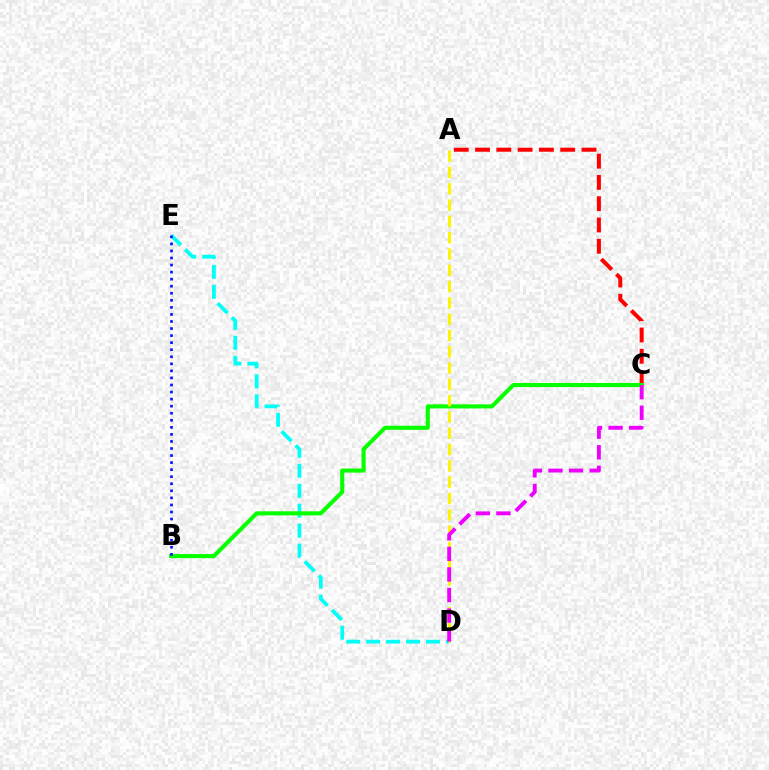{('D', 'E'): [{'color': '#00fff6', 'line_style': 'dashed', 'thickness': 2.71}], ('A', 'C'): [{'color': '#ff0000', 'line_style': 'dashed', 'thickness': 2.89}], ('B', 'C'): [{'color': '#08ff00', 'line_style': 'solid', 'thickness': 2.94}], ('B', 'E'): [{'color': '#0010ff', 'line_style': 'dotted', 'thickness': 1.92}], ('A', 'D'): [{'color': '#fcf500', 'line_style': 'dashed', 'thickness': 2.21}], ('C', 'D'): [{'color': '#ee00ff', 'line_style': 'dashed', 'thickness': 2.79}]}